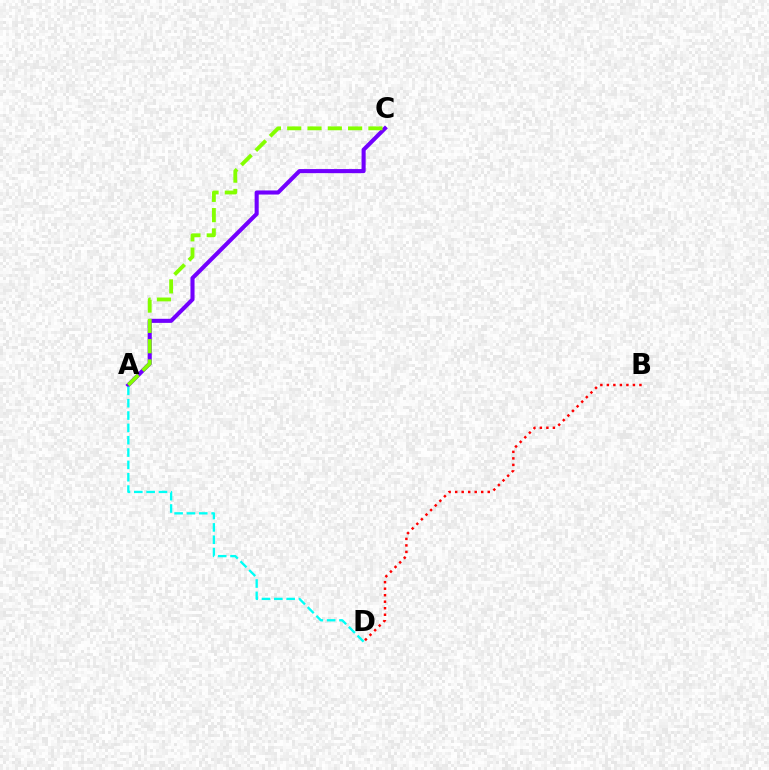{('B', 'D'): [{'color': '#ff0000', 'line_style': 'dotted', 'thickness': 1.77}], ('A', 'C'): [{'color': '#7200ff', 'line_style': 'solid', 'thickness': 2.94}, {'color': '#84ff00', 'line_style': 'dashed', 'thickness': 2.76}], ('A', 'D'): [{'color': '#00fff6', 'line_style': 'dashed', 'thickness': 1.68}]}